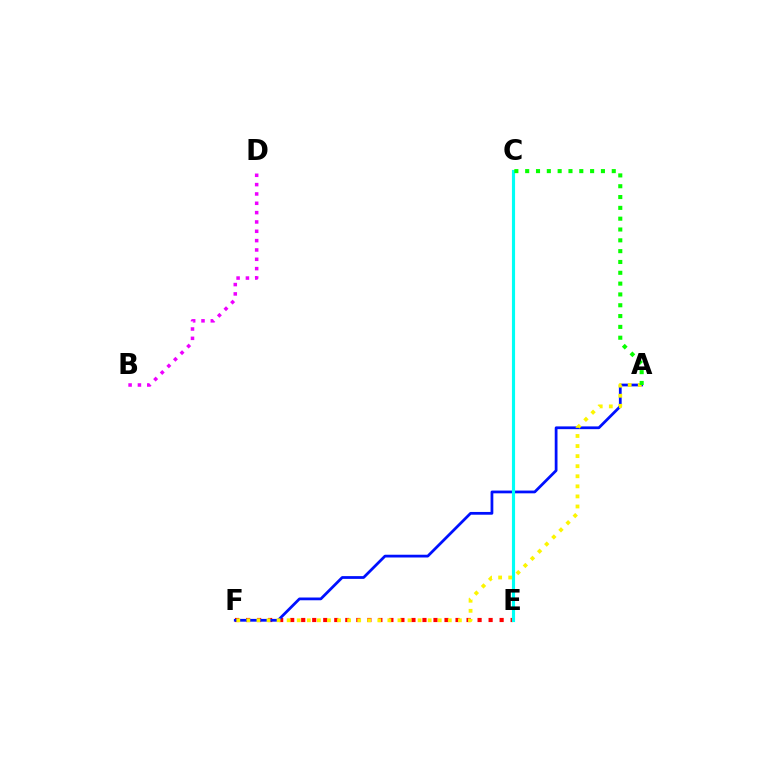{('B', 'D'): [{'color': '#ee00ff', 'line_style': 'dotted', 'thickness': 2.54}], ('E', 'F'): [{'color': '#ff0000', 'line_style': 'dotted', 'thickness': 2.99}], ('A', 'F'): [{'color': '#0010ff', 'line_style': 'solid', 'thickness': 1.99}, {'color': '#fcf500', 'line_style': 'dotted', 'thickness': 2.74}], ('C', 'E'): [{'color': '#00fff6', 'line_style': 'solid', 'thickness': 2.25}], ('A', 'C'): [{'color': '#08ff00', 'line_style': 'dotted', 'thickness': 2.94}]}